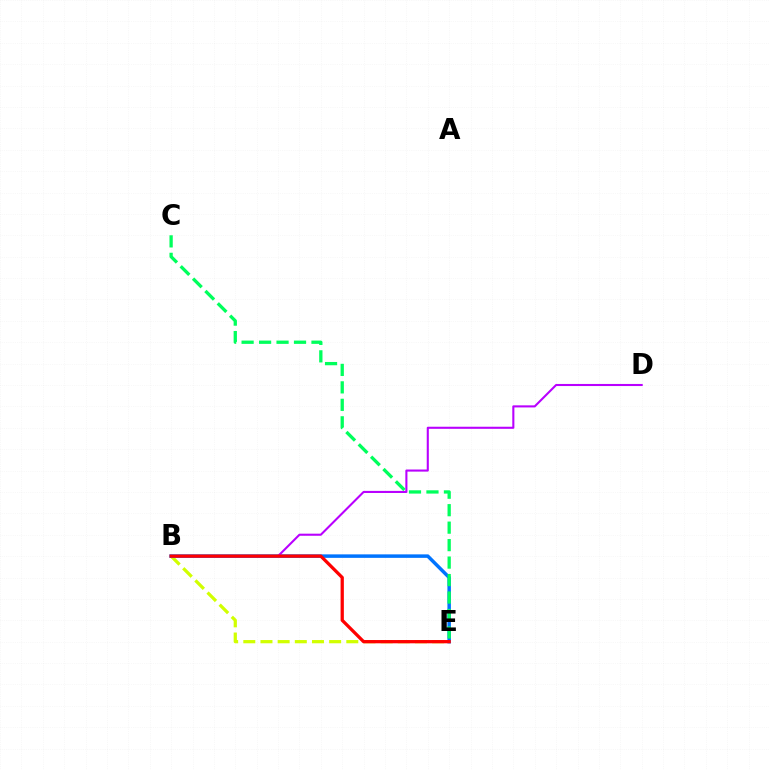{('B', 'E'): [{'color': '#d1ff00', 'line_style': 'dashed', 'thickness': 2.33}, {'color': '#0074ff', 'line_style': 'solid', 'thickness': 2.51}, {'color': '#ff0000', 'line_style': 'solid', 'thickness': 2.35}], ('B', 'D'): [{'color': '#b900ff', 'line_style': 'solid', 'thickness': 1.5}], ('C', 'E'): [{'color': '#00ff5c', 'line_style': 'dashed', 'thickness': 2.37}]}